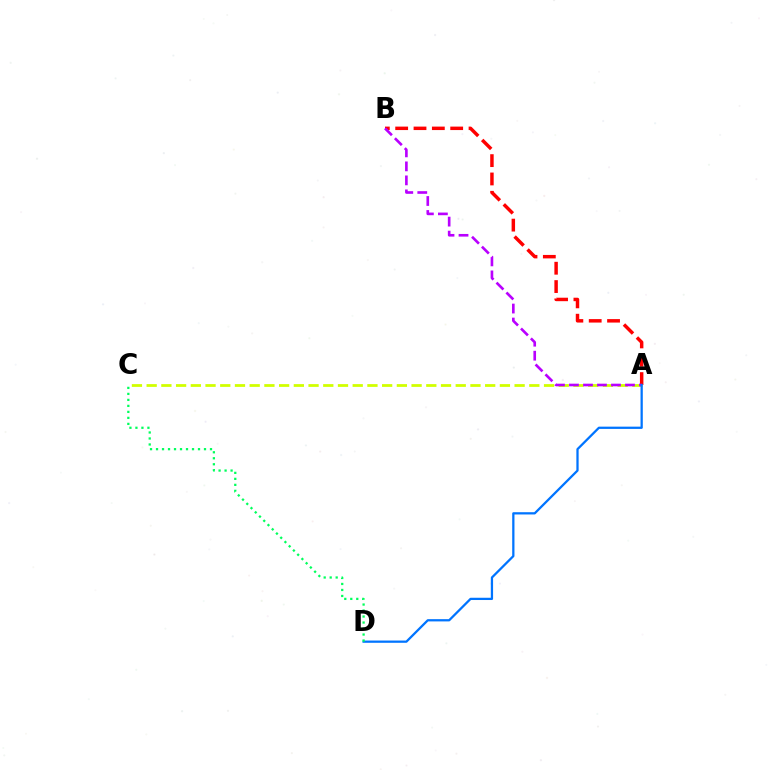{('A', 'C'): [{'color': '#d1ff00', 'line_style': 'dashed', 'thickness': 2.0}], ('A', 'B'): [{'color': '#ff0000', 'line_style': 'dashed', 'thickness': 2.49}, {'color': '#b900ff', 'line_style': 'dashed', 'thickness': 1.9}], ('A', 'D'): [{'color': '#0074ff', 'line_style': 'solid', 'thickness': 1.63}], ('C', 'D'): [{'color': '#00ff5c', 'line_style': 'dotted', 'thickness': 1.63}]}